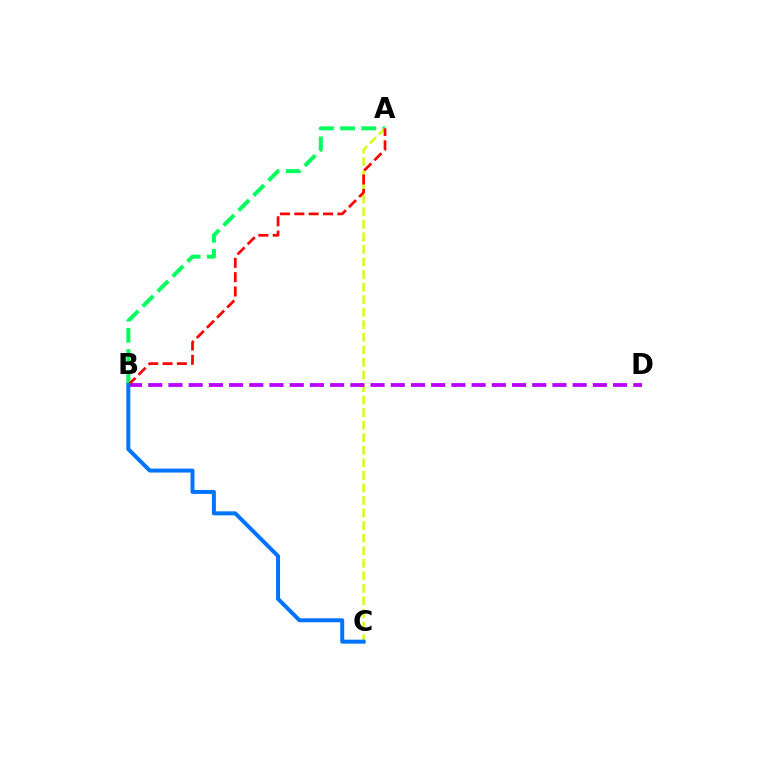{('A', 'B'): [{'color': '#00ff5c', 'line_style': 'dashed', 'thickness': 2.87}, {'color': '#ff0000', 'line_style': 'dashed', 'thickness': 1.95}], ('A', 'C'): [{'color': '#d1ff00', 'line_style': 'dashed', 'thickness': 1.71}], ('B', 'D'): [{'color': '#b900ff', 'line_style': 'dashed', 'thickness': 2.75}], ('B', 'C'): [{'color': '#0074ff', 'line_style': 'solid', 'thickness': 2.86}]}